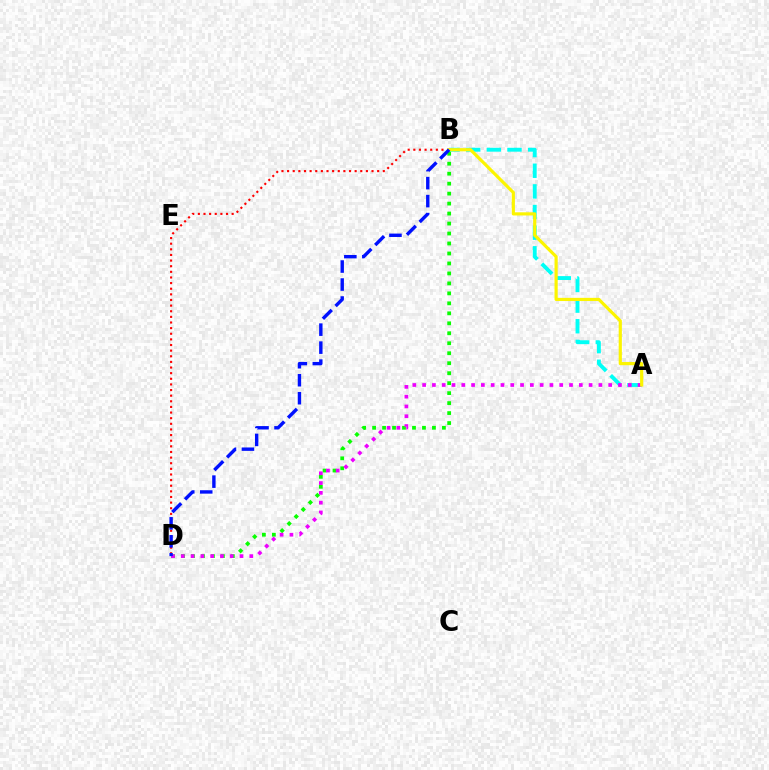{('A', 'B'): [{'color': '#00fff6', 'line_style': 'dashed', 'thickness': 2.8}, {'color': '#fcf500', 'line_style': 'solid', 'thickness': 2.29}], ('B', 'D'): [{'color': '#08ff00', 'line_style': 'dotted', 'thickness': 2.71}, {'color': '#ff0000', 'line_style': 'dotted', 'thickness': 1.53}, {'color': '#0010ff', 'line_style': 'dashed', 'thickness': 2.44}], ('A', 'D'): [{'color': '#ee00ff', 'line_style': 'dotted', 'thickness': 2.66}]}